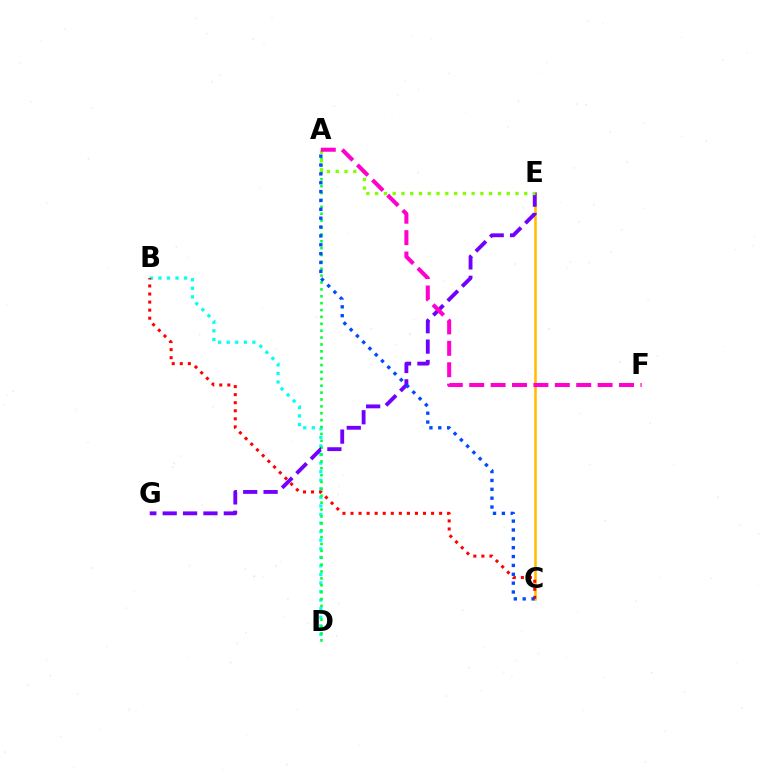{('C', 'E'): [{'color': '#ffbd00', 'line_style': 'solid', 'thickness': 1.85}], ('B', 'D'): [{'color': '#00fff6', 'line_style': 'dotted', 'thickness': 2.33}], ('A', 'D'): [{'color': '#00ff39', 'line_style': 'dotted', 'thickness': 1.87}], ('E', 'G'): [{'color': '#7200ff', 'line_style': 'dashed', 'thickness': 2.77}], ('A', 'E'): [{'color': '#84ff00', 'line_style': 'dotted', 'thickness': 2.38}], ('A', 'F'): [{'color': '#ff00cf', 'line_style': 'dashed', 'thickness': 2.91}], ('B', 'C'): [{'color': '#ff0000', 'line_style': 'dotted', 'thickness': 2.19}], ('A', 'C'): [{'color': '#004bff', 'line_style': 'dotted', 'thickness': 2.41}]}